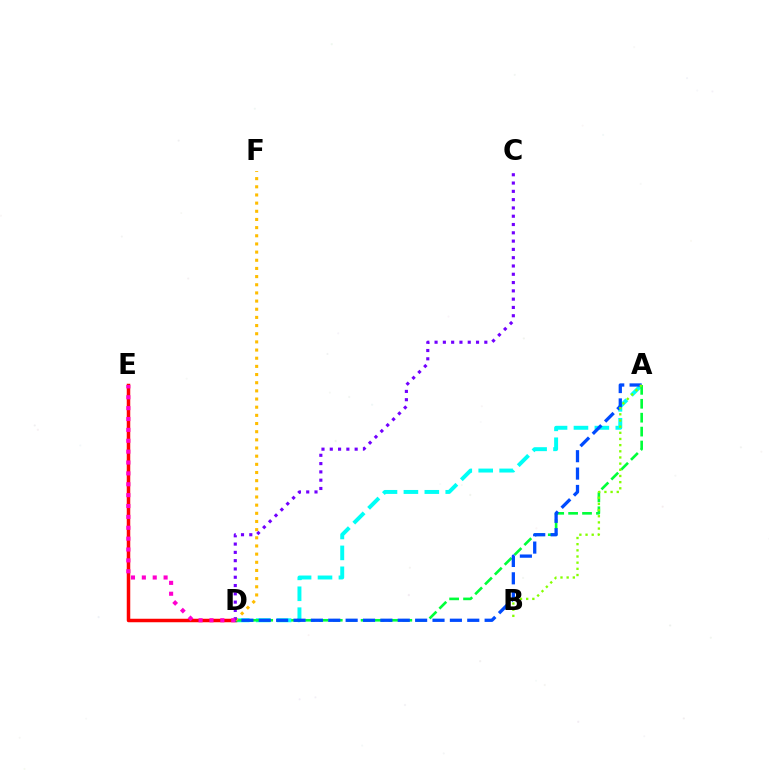{('A', 'D'): [{'color': '#00fff6', 'line_style': 'dashed', 'thickness': 2.84}, {'color': '#00ff39', 'line_style': 'dashed', 'thickness': 1.89}, {'color': '#004bff', 'line_style': 'dashed', 'thickness': 2.36}], ('D', 'E'): [{'color': '#ff0000', 'line_style': 'solid', 'thickness': 2.51}, {'color': '#ff00cf', 'line_style': 'dotted', 'thickness': 2.95}], ('D', 'F'): [{'color': '#ffbd00', 'line_style': 'dotted', 'thickness': 2.22}], ('C', 'D'): [{'color': '#7200ff', 'line_style': 'dotted', 'thickness': 2.25}], ('A', 'B'): [{'color': '#84ff00', 'line_style': 'dotted', 'thickness': 1.68}]}